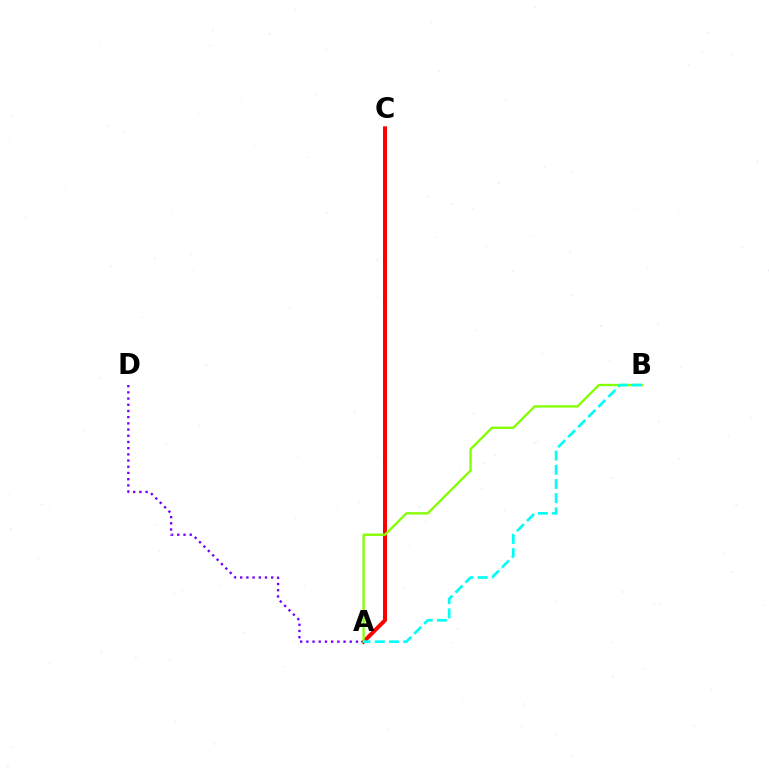{('A', 'C'): [{'color': '#ff0000', 'line_style': 'solid', 'thickness': 2.88}], ('A', 'D'): [{'color': '#7200ff', 'line_style': 'dotted', 'thickness': 1.68}], ('A', 'B'): [{'color': '#84ff00', 'line_style': 'solid', 'thickness': 1.67}, {'color': '#00fff6', 'line_style': 'dashed', 'thickness': 1.93}]}